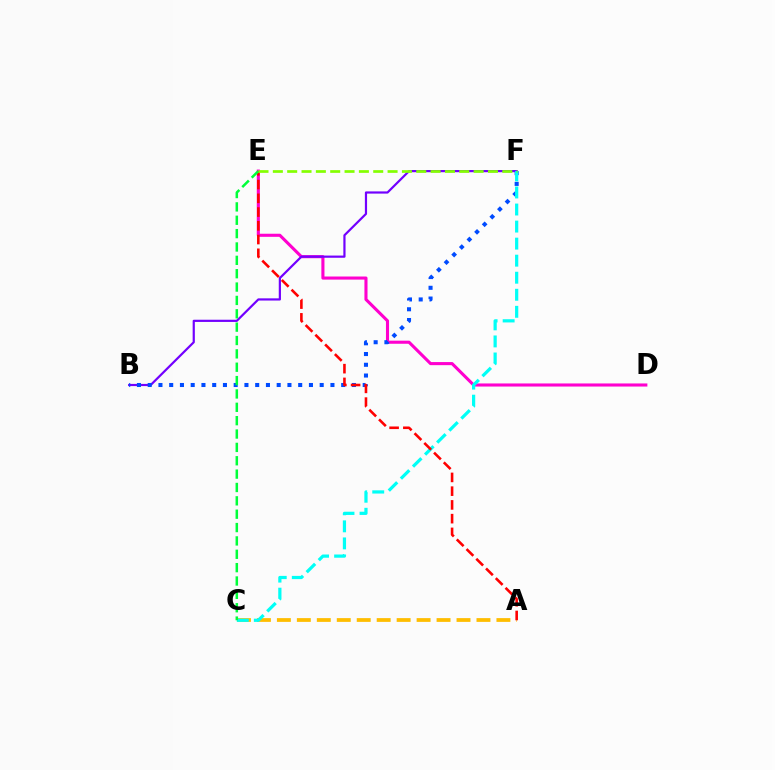{('D', 'E'): [{'color': '#ff00cf', 'line_style': 'solid', 'thickness': 2.22}], ('A', 'C'): [{'color': '#ffbd00', 'line_style': 'dashed', 'thickness': 2.71}], ('B', 'F'): [{'color': '#7200ff', 'line_style': 'solid', 'thickness': 1.58}, {'color': '#004bff', 'line_style': 'dotted', 'thickness': 2.92}], ('C', 'F'): [{'color': '#00fff6', 'line_style': 'dashed', 'thickness': 2.32}], ('A', 'E'): [{'color': '#ff0000', 'line_style': 'dashed', 'thickness': 1.87}], ('C', 'E'): [{'color': '#00ff39', 'line_style': 'dashed', 'thickness': 1.82}], ('E', 'F'): [{'color': '#84ff00', 'line_style': 'dashed', 'thickness': 1.95}]}